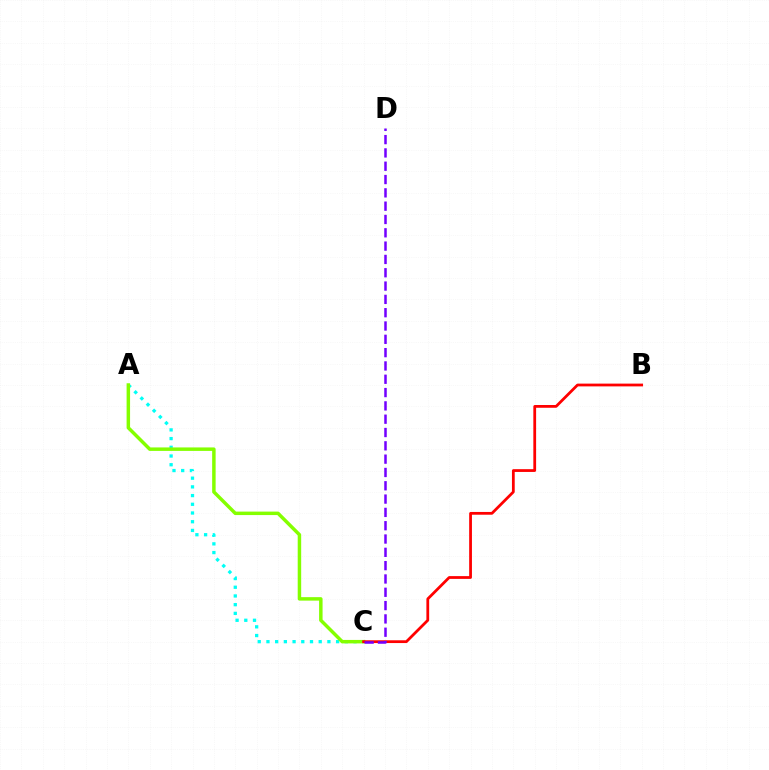{('A', 'C'): [{'color': '#00fff6', 'line_style': 'dotted', 'thickness': 2.37}, {'color': '#84ff00', 'line_style': 'solid', 'thickness': 2.5}], ('B', 'C'): [{'color': '#ff0000', 'line_style': 'solid', 'thickness': 2.0}], ('C', 'D'): [{'color': '#7200ff', 'line_style': 'dashed', 'thickness': 1.81}]}